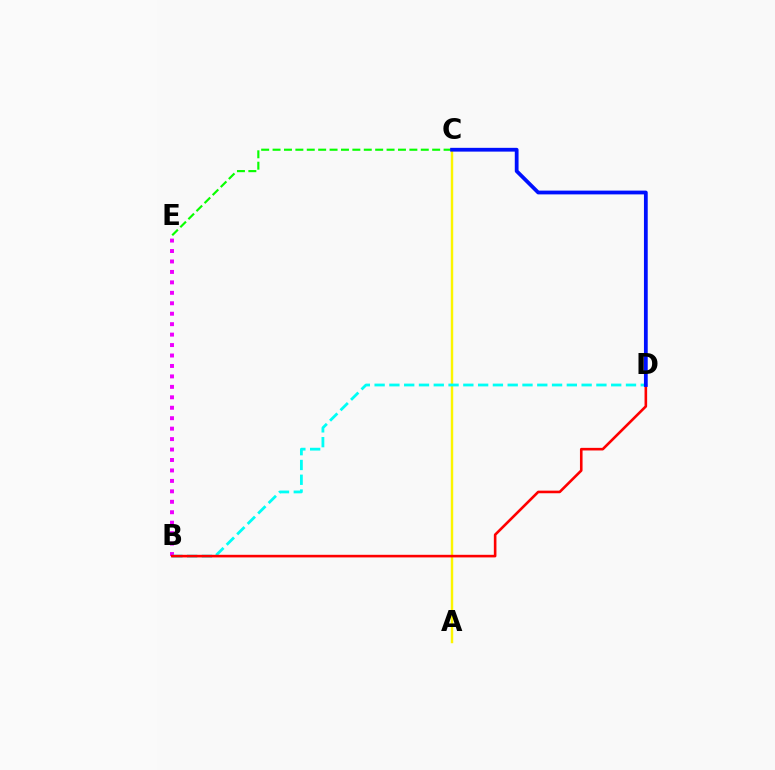{('A', 'C'): [{'color': '#fcf500', 'line_style': 'solid', 'thickness': 1.76}], ('C', 'E'): [{'color': '#08ff00', 'line_style': 'dashed', 'thickness': 1.55}], ('B', 'E'): [{'color': '#ee00ff', 'line_style': 'dotted', 'thickness': 2.84}], ('B', 'D'): [{'color': '#00fff6', 'line_style': 'dashed', 'thickness': 2.01}, {'color': '#ff0000', 'line_style': 'solid', 'thickness': 1.88}], ('C', 'D'): [{'color': '#0010ff', 'line_style': 'solid', 'thickness': 2.72}]}